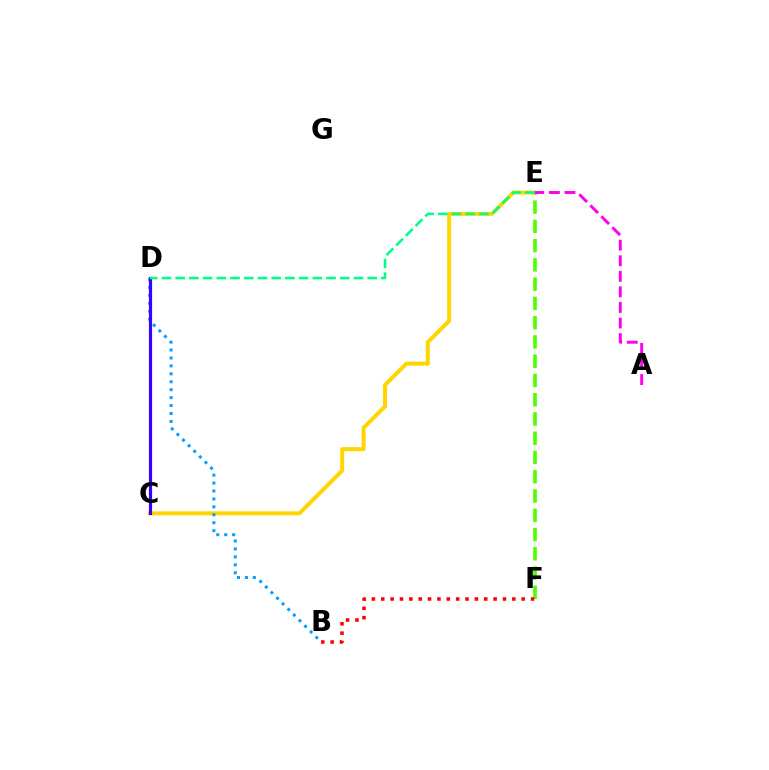{('C', 'E'): [{'color': '#ffd500', 'line_style': 'solid', 'thickness': 2.85}], ('B', 'D'): [{'color': '#009eff', 'line_style': 'dotted', 'thickness': 2.16}], ('C', 'D'): [{'color': '#3700ff', 'line_style': 'solid', 'thickness': 2.28}], ('E', 'F'): [{'color': '#4fff00', 'line_style': 'dashed', 'thickness': 2.62}], ('A', 'E'): [{'color': '#ff00ed', 'line_style': 'dashed', 'thickness': 2.12}], ('B', 'F'): [{'color': '#ff0000', 'line_style': 'dotted', 'thickness': 2.54}], ('D', 'E'): [{'color': '#00ff86', 'line_style': 'dashed', 'thickness': 1.86}]}